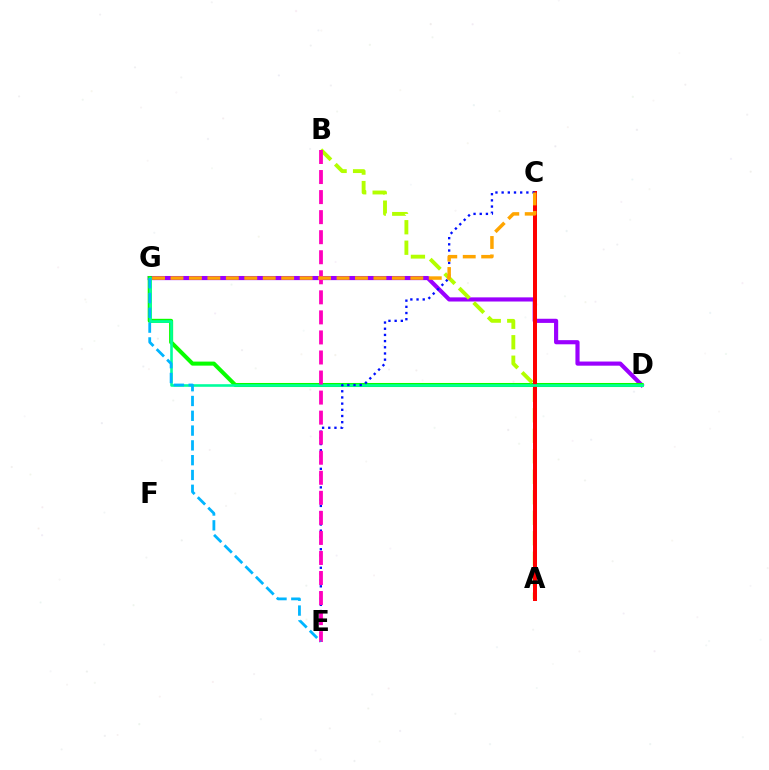{('D', 'G'): [{'color': '#9b00ff', 'line_style': 'solid', 'thickness': 2.99}, {'color': '#08ff00', 'line_style': 'solid', 'thickness': 2.91}, {'color': '#00ff9d', 'line_style': 'solid', 'thickness': 1.88}], ('A', 'B'): [{'color': '#b3ff00', 'line_style': 'dashed', 'thickness': 2.78}], ('A', 'C'): [{'color': '#ff0000', 'line_style': 'solid', 'thickness': 2.87}], ('C', 'E'): [{'color': '#0010ff', 'line_style': 'dotted', 'thickness': 1.68}], ('B', 'E'): [{'color': '#ff00bd', 'line_style': 'dashed', 'thickness': 2.72}], ('C', 'G'): [{'color': '#ffa500', 'line_style': 'dashed', 'thickness': 2.51}], ('E', 'G'): [{'color': '#00b5ff', 'line_style': 'dashed', 'thickness': 2.01}]}